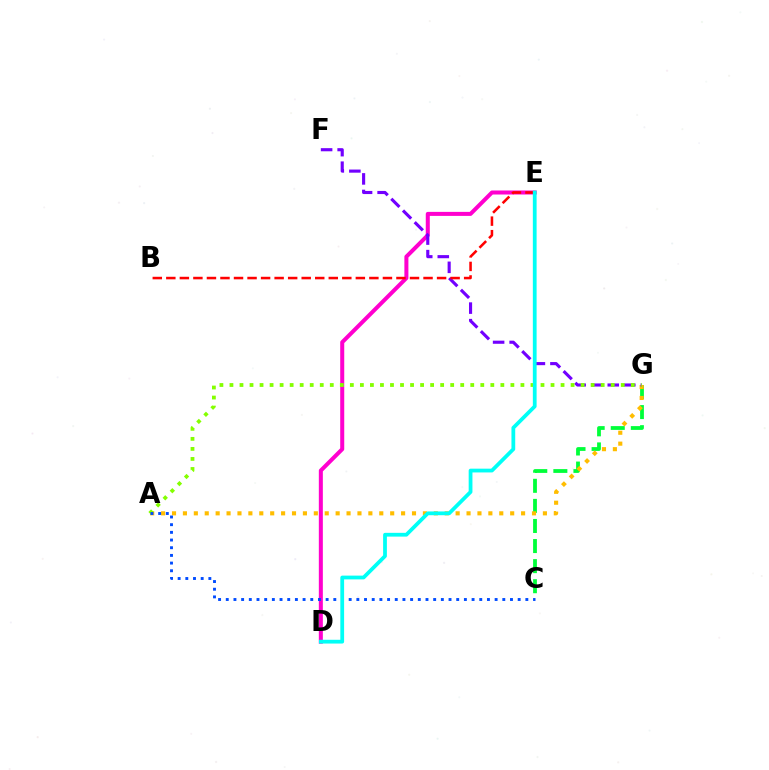{('C', 'G'): [{'color': '#00ff39', 'line_style': 'dashed', 'thickness': 2.73}], ('D', 'E'): [{'color': '#ff00cf', 'line_style': 'solid', 'thickness': 2.89}, {'color': '#00fff6', 'line_style': 'solid', 'thickness': 2.72}], ('A', 'G'): [{'color': '#ffbd00', 'line_style': 'dotted', 'thickness': 2.96}, {'color': '#84ff00', 'line_style': 'dotted', 'thickness': 2.73}], ('F', 'G'): [{'color': '#7200ff', 'line_style': 'dashed', 'thickness': 2.25}], ('B', 'E'): [{'color': '#ff0000', 'line_style': 'dashed', 'thickness': 1.84}], ('A', 'C'): [{'color': '#004bff', 'line_style': 'dotted', 'thickness': 2.09}]}